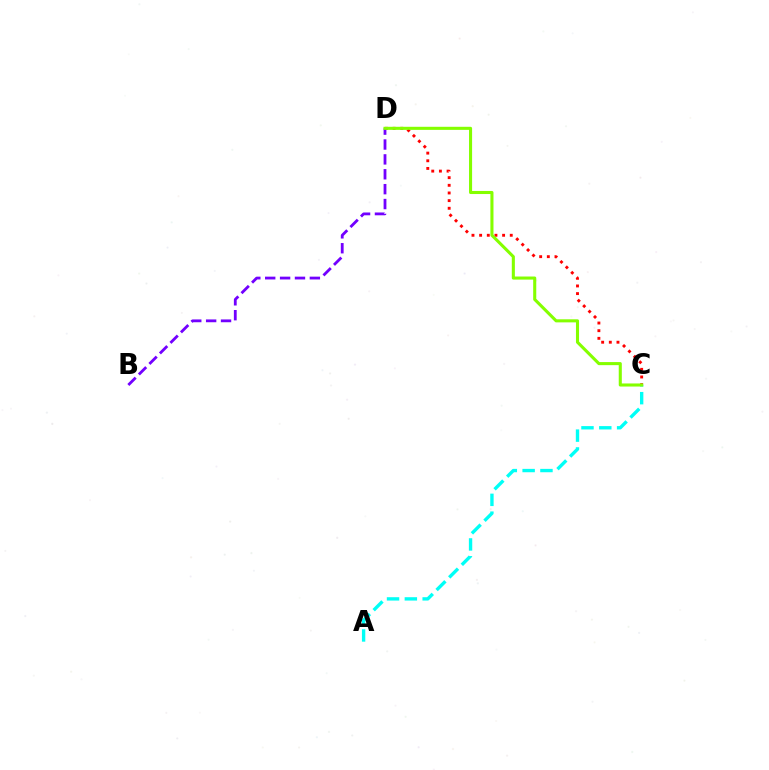{('C', 'D'): [{'color': '#ff0000', 'line_style': 'dotted', 'thickness': 2.08}, {'color': '#84ff00', 'line_style': 'solid', 'thickness': 2.21}], ('B', 'D'): [{'color': '#7200ff', 'line_style': 'dashed', 'thickness': 2.02}], ('A', 'C'): [{'color': '#00fff6', 'line_style': 'dashed', 'thickness': 2.42}]}